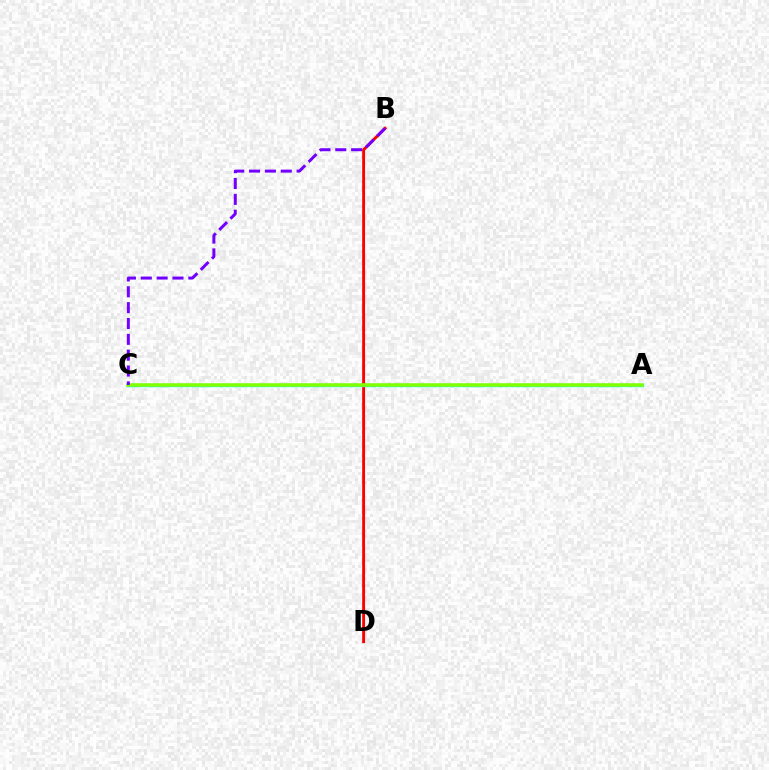{('B', 'D'): [{'color': '#ff0000', 'line_style': 'solid', 'thickness': 2.08}], ('A', 'C'): [{'color': '#00fff6', 'line_style': 'solid', 'thickness': 2.4}, {'color': '#84ff00', 'line_style': 'solid', 'thickness': 2.52}], ('B', 'C'): [{'color': '#7200ff', 'line_style': 'dashed', 'thickness': 2.15}]}